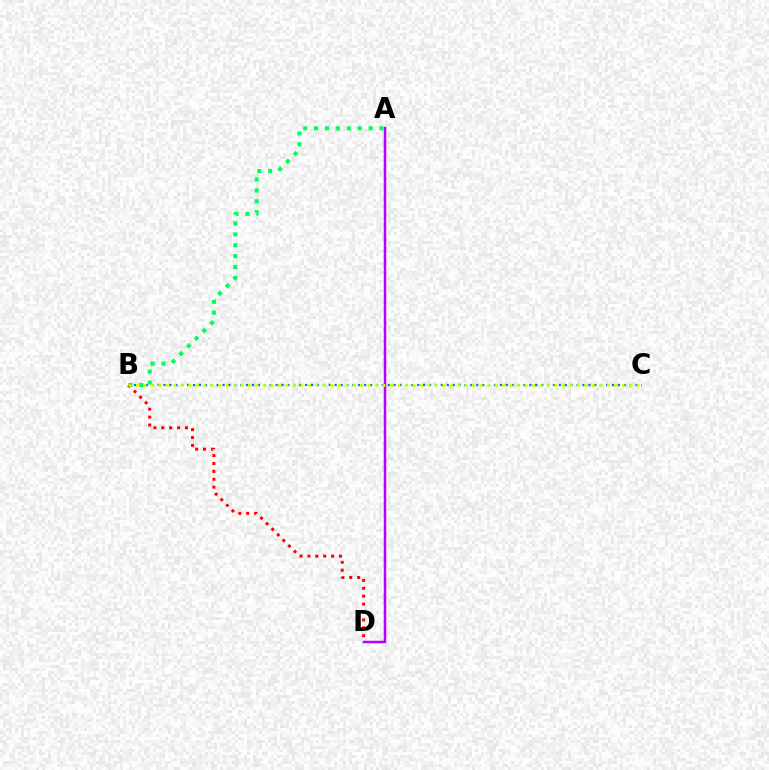{('B', 'C'): [{'color': '#0074ff', 'line_style': 'dotted', 'thickness': 1.6}, {'color': '#d1ff00', 'line_style': 'dotted', 'thickness': 2.03}], ('A', 'D'): [{'color': '#b900ff', 'line_style': 'solid', 'thickness': 1.79}], ('A', 'B'): [{'color': '#00ff5c', 'line_style': 'dotted', 'thickness': 2.96}], ('B', 'D'): [{'color': '#ff0000', 'line_style': 'dotted', 'thickness': 2.15}]}